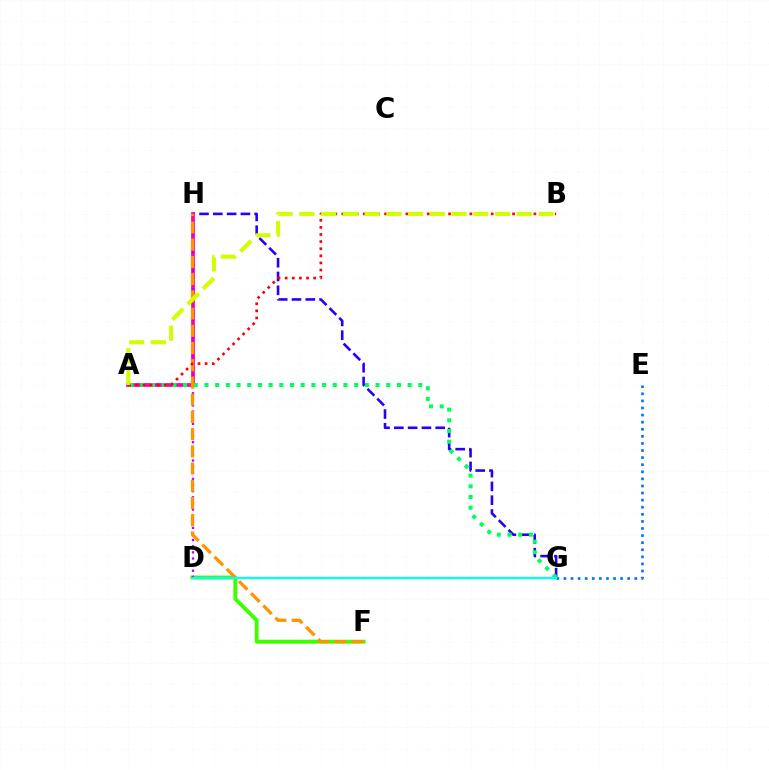{('E', 'G'): [{'color': '#0074ff', 'line_style': 'dotted', 'thickness': 1.93}], ('G', 'H'): [{'color': '#2500ff', 'line_style': 'dashed', 'thickness': 1.87}], ('D', 'F'): [{'color': '#3dff00', 'line_style': 'solid', 'thickness': 2.78}], ('A', 'H'): [{'color': '#ff00ac', 'line_style': 'solid', 'thickness': 2.69}], ('D', 'H'): [{'color': '#b900ff', 'line_style': 'dotted', 'thickness': 1.66}], ('A', 'G'): [{'color': '#00ff5c', 'line_style': 'dotted', 'thickness': 2.91}], ('F', 'H'): [{'color': '#ff9400', 'line_style': 'dashed', 'thickness': 2.34}], ('D', 'G'): [{'color': '#00fff6', 'line_style': 'solid', 'thickness': 1.65}], ('A', 'B'): [{'color': '#ff0000', 'line_style': 'dotted', 'thickness': 1.93}, {'color': '#d1ff00', 'line_style': 'dashed', 'thickness': 2.95}]}